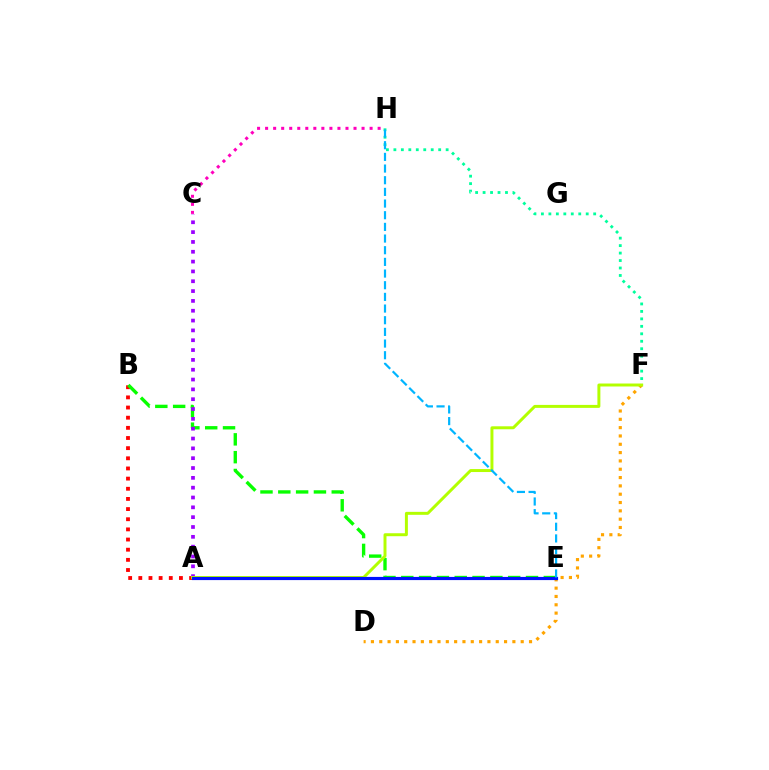{('C', 'H'): [{'color': '#ff00bd', 'line_style': 'dotted', 'thickness': 2.18}], ('F', 'H'): [{'color': '#00ff9d', 'line_style': 'dotted', 'thickness': 2.03}], ('A', 'B'): [{'color': '#ff0000', 'line_style': 'dotted', 'thickness': 2.76}], ('B', 'E'): [{'color': '#08ff00', 'line_style': 'dashed', 'thickness': 2.42}], ('A', 'C'): [{'color': '#9b00ff', 'line_style': 'dotted', 'thickness': 2.67}], ('D', 'F'): [{'color': '#ffa500', 'line_style': 'dotted', 'thickness': 2.26}], ('A', 'F'): [{'color': '#b3ff00', 'line_style': 'solid', 'thickness': 2.14}], ('A', 'E'): [{'color': '#0010ff', 'line_style': 'solid', 'thickness': 2.28}], ('E', 'H'): [{'color': '#00b5ff', 'line_style': 'dashed', 'thickness': 1.58}]}